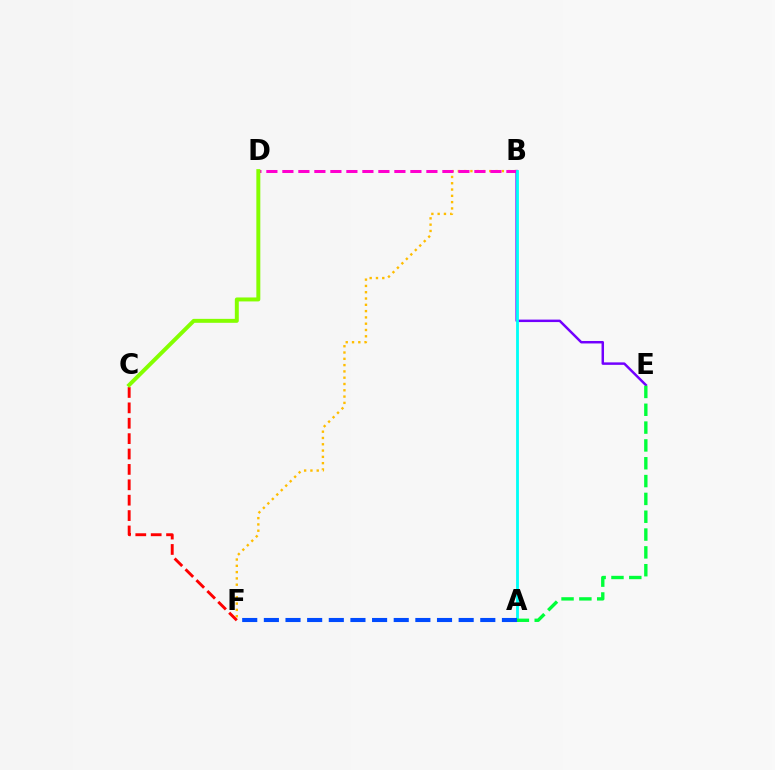{('B', 'E'): [{'color': '#7200ff', 'line_style': 'solid', 'thickness': 1.78}], ('B', 'F'): [{'color': '#ffbd00', 'line_style': 'dotted', 'thickness': 1.71}], ('B', 'D'): [{'color': '#ff00cf', 'line_style': 'dashed', 'thickness': 2.17}], ('A', 'B'): [{'color': '#00fff6', 'line_style': 'solid', 'thickness': 2.04}], ('A', 'E'): [{'color': '#00ff39', 'line_style': 'dashed', 'thickness': 2.42}], ('C', 'F'): [{'color': '#ff0000', 'line_style': 'dashed', 'thickness': 2.09}], ('C', 'D'): [{'color': '#84ff00', 'line_style': 'solid', 'thickness': 2.85}], ('A', 'F'): [{'color': '#004bff', 'line_style': 'dashed', 'thickness': 2.94}]}